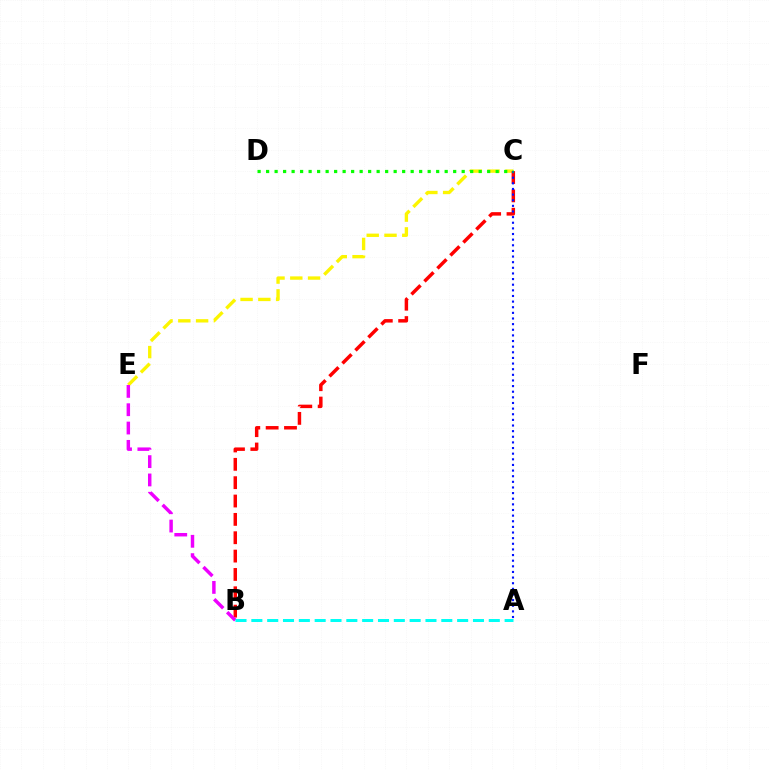{('C', 'E'): [{'color': '#fcf500', 'line_style': 'dashed', 'thickness': 2.42}], ('B', 'C'): [{'color': '#ff0000', 'line_style': 'dashed', 'thickness': 2.49}], ('A', 'C'): [{'color': '#0010ff', 'line_style': 'dotted', 'thickness': 1.53}], ('B', 'E'): [{'color': '#ee00ff', 'line_style': 'dashed', 'thickness': 2.49}], ('A', 'B'): [{'color': '#00fff6', 'line_style': 'dashed', 'thickness': 2.15}], ('C', 'D'): [{'color': '#08ff00', 'line_style': 'dotted', 'thickness': 2.31}]}